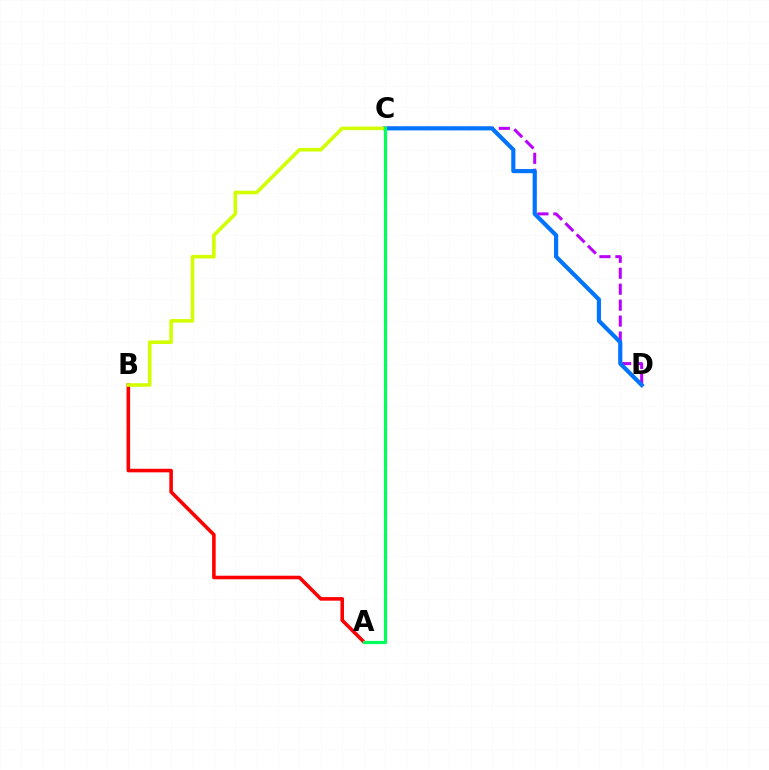{('C', 'D'): [{'color': '#b900ff', 'line_style': 'dashed', 'thickness': 2.17}, {'color': '#0074ff', 'line_style': 'solid', 'thickness': 2.98}], ('A', 'B'): [{'color': '#ff0000', 'line_style': 'solid', 'thickness': 2.57}], ('B', 'C'): [{'color': '#d1ff00', 'line_style': 'solid', 'thickness': 2.57}], ('A', 'C'): [{'color': '#00ff5c', 'line_style': 'solid', 'thickness': 2.32}]}